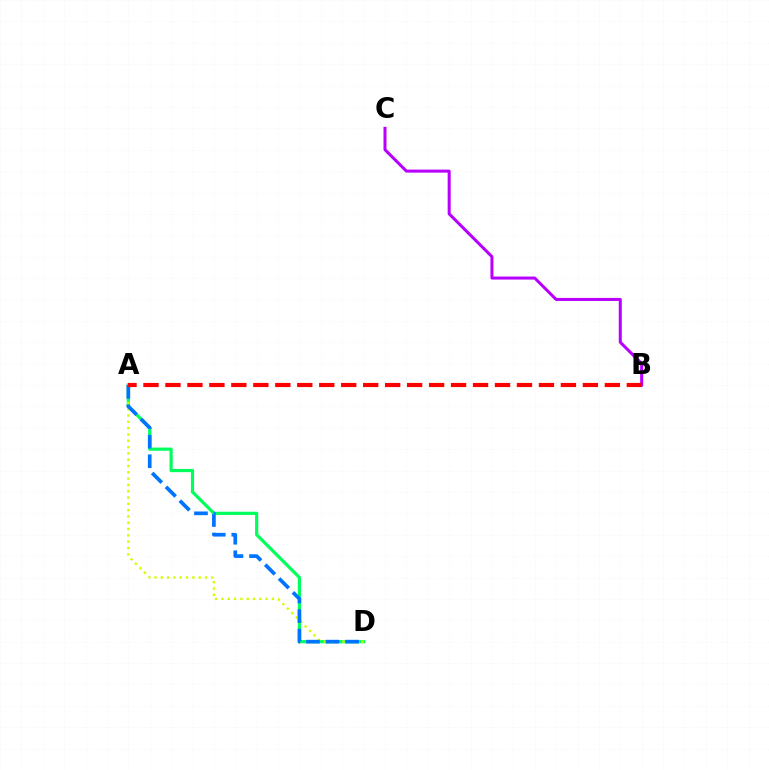{('B', 'C'): [{'color': '#b900ff', 'line_style': 'solid', 'thickness': 2.18}], ('A', 'D'): [{'color': '#00ff5c', 'line_style': 'solid', 'thickness': 2.3}, {'color': '#d1ff00', 'line_style': 'dotted', 'thickness': 1.71}, {'color': '#0074ff', 'line_style': 'dashed', 'thickness': 2.66}], ('A', 'B'): [{'color': '#ff0000', 'line_style': 'dashed', 'thickness': 2.98}]}